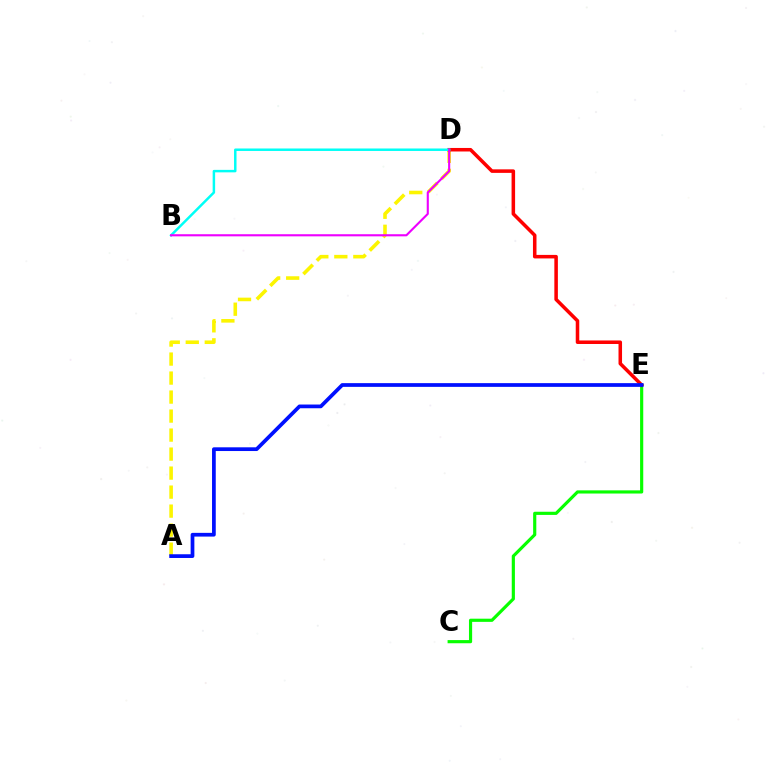{('A', 'D'): [{'color': '#fcf500', 'line_style': 'dashed', 'thickness': 2.58}], ('C', 'E'): [{'color': '#08ff00', 'line_style': 'solid', 'thickness': 2.28}], ('D', 'E'): [{'color': '#ff0000', 'line_style': 'solid', 'thickness': 2.54}], ('A', 'E'): [{'color': '#0010ff', 'line_style': 'solid', 'thickness': 2.68}], ('B', 'D'): [{'color': '#00fff6', 'line_style': 'solid', 'thickness': 1.78}, {'color': '#ee00ff', 'line_style': 'solid', 'thickness': 1.53}]}